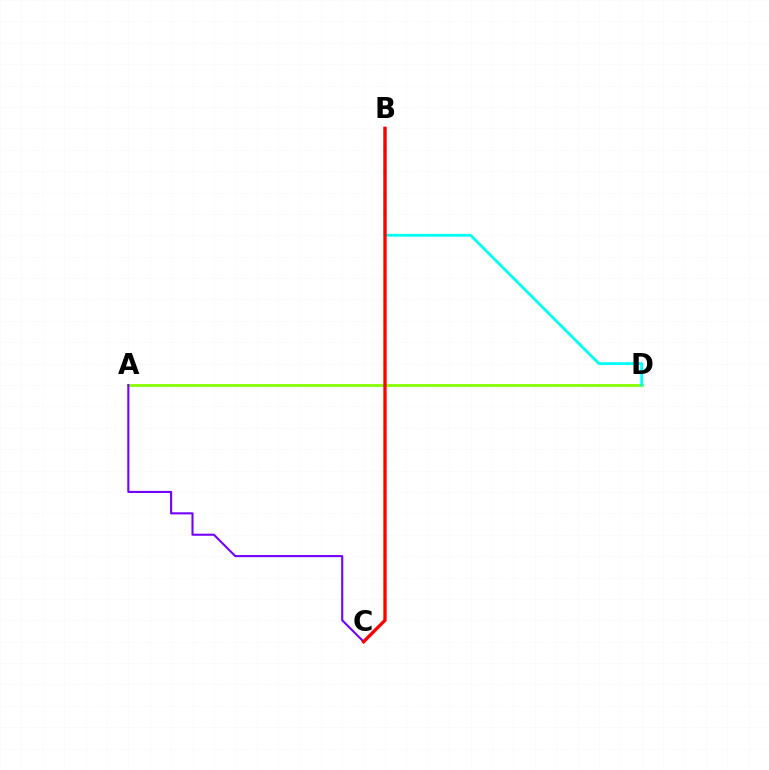{('A', 'D'): [{'color': '#84ff00', 'line_style': 'solid', 'thickness': 1.99}], ('A', 'C'): [{'color': '#7200ff', 'line_style': 'solid', 'thickness': 1.5}], ('B', 'D'): [{'color': '#00fff6', 'line_style': 'solid', 'thickness': 2.03}], ('B', 'C'): [{'color': '#ff0000', 'line_style': 'solid', 'thickness': 2.39}]}